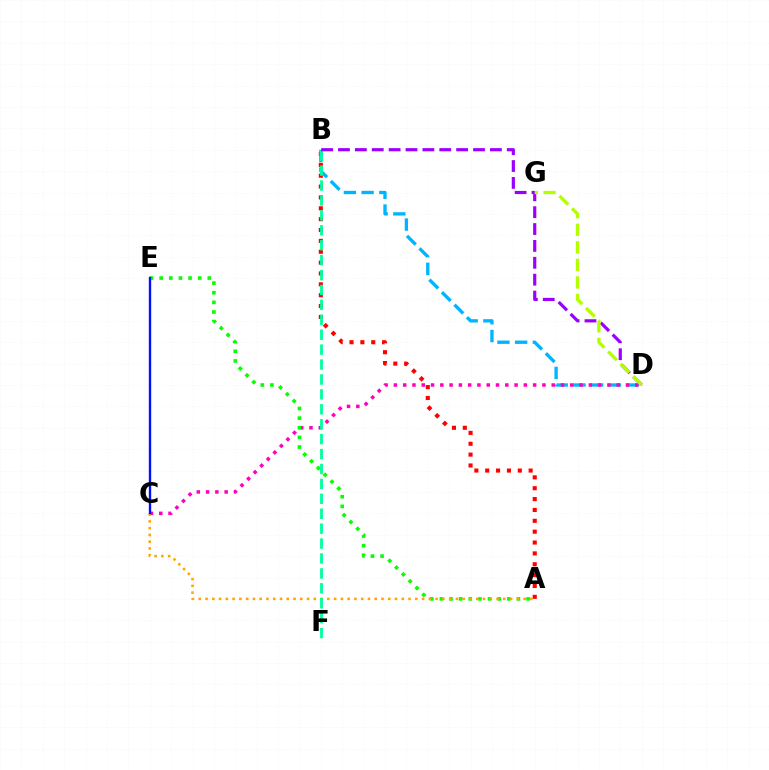{('A', 'B'): [{'color': '#ff0000', 'line_style': 'dotted', 'thickness': 2.95}], ('B', 'D'): [{'color': '#00b5ff', 'line_style': 'dashed', 'thickness': 2.41}, {'color': '#9b00ff', 'line_style': 'dashed', 'thickness': 2.29}], ('C', 'D'): [{'color': '#ff00bd', 'line_style': 'dotted', 'thickness': 2.52}], ('A', 'E'): [{'color': '#08ff00', 'line_style': 'dotted', 'thickness': 2.62}], ('A', 'C'): [{'color': '#ffa500', 'line_style': 'dotted', 'thickness': 1.84}], ('C', 'E'): [{'color': '#0010ff', 'line_style': 'solid', 'thickness': 1.7}], ('B', 'F'): [{'color': '#00ff9d', 'line_style': 'dashed', 'thickness': 2.03}], ('D', 'G'): [{'color': '#b3ff00', 'line_style': 'dashed', 'thickness': 2.39}]}